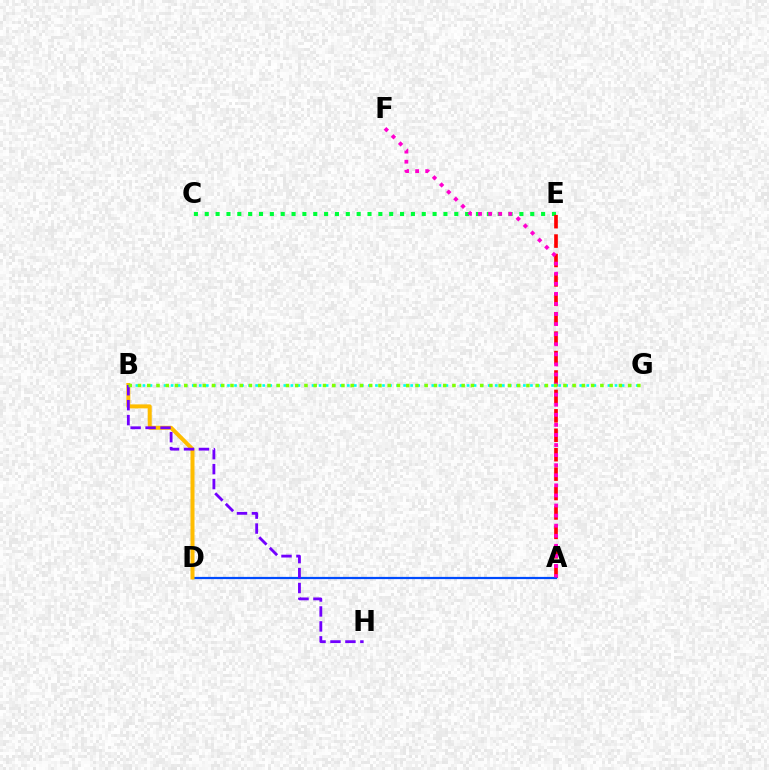{('C', 'E'): [{'color': '#00ff39', 'line_style': 'dotted', 'thickness': 2.95}], ('A', 'E'): [{'color': '#ff0000', 'line_style': 'dashed', 'thickness': 2.64}], ('B', 'G'): [{'color': '#00fff6', 'line_style': 'dotted', 'thickness': 1.91}, {'color': '#84ff00', 'line_style': 'dotted', 'thickness': 2.51}], ('A', 'D'): [{'color': '#004bff', 'line_style': 'solid', 'thickness': 1.6}], ('A', 'F'): [{'color': '#ff00cf', 'line_style': 'dotted', 'thickness': 2.74}], ('B', 'D'): [{'color': '#ffbd00', 'line_style': 'solid', 'thickness': 2.88}], ('B', 'H'): [{'color': '#7200ff', 'line_style': 'dashed', 'thickness': 2.03}]}